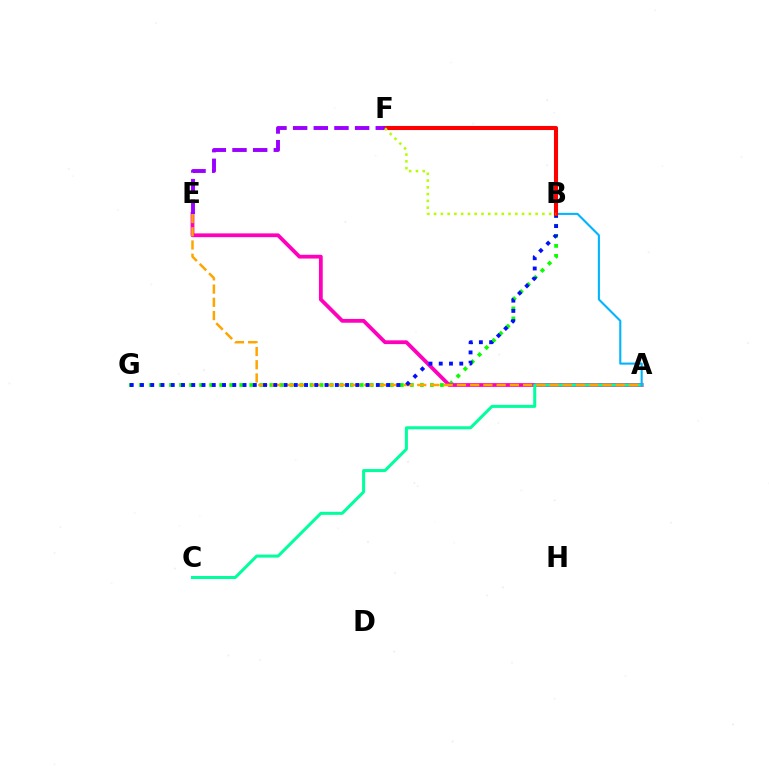{('B', 'G'): [{'color': '#08ff00', 'line_style': 'dotted', 'thickness': 2.73}, {'color': '#0010ff', 'line_style': 'dotted', 'thickness': 2.79}], ('A', 'E'): [{'color': '#ff00bd', 'line_style': 'solid', 'thickness': 2.72}, {'color': '#ffa500', 'line_style': 'dashed', 'thickness': 1.8}], ('A', 'C'): [{'color': '#00ff9d', 'line_style': 'solid', 'thickness': 2.17}], ('A', 'B'): [{'color': '#00b5ff', 'line_style': 'solid', 'thickness': 1.51}], ('B', 'F'): [{'color': '#ff0000', 'line_style': 'solid', 'thickness': 2.94}, {'color': '#b3ff00', 'line_style': 'dotted', 'thickness': 1.84}], ('E', 'F'): [{'color': '#9b00ff', 'line_style': 'dashed', 'thickness': 2.81}]}